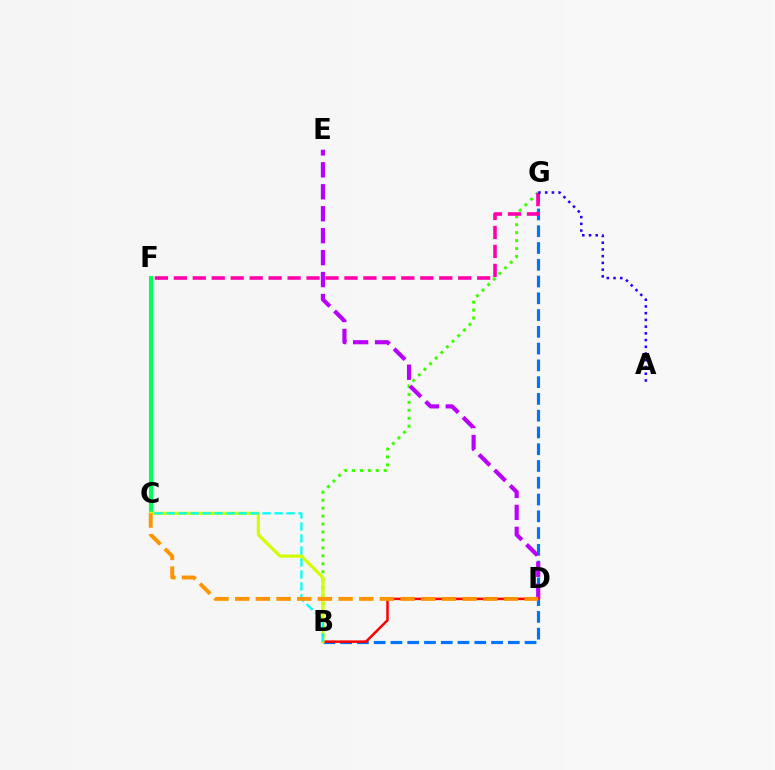{('B', 'G'): [{'color': '#3dff00', 'line_style': 'dotted', 'thickness': 2.16}, {'color': '#0074ff', 'line_style': 'dashed', 'thickness': 2.28}], ('C', 'F'): [{'color': '#00ff5c', 'line_style': 'solid', 'thickness': 2.96}], ('D', 'E'): [{'color': '#b900ff', 'line_style': 'dashed', 'thickness': 2.98}], ('B', 'D'): [{'color': '#ff0000', 'line_style': 'solid', 'thickness': 1.8}], ('F', 'G'): [{'color': '#ff00ac', 'line_style': 'dashed', 'thickness': 2.58}], ('B', 'C'): [{'color': '#d1ff00', 'line_style': 'solid', 'thickness': 2.3}, {'color': '#00fff6', 'line_style': 'dashed', 'thickness': 1.63}], ('C', 'D'): [{'color': '#ff9400', 'line_style': 'dashed', 'thickness': 2.81}], ('A', 'G'): [{'color': '#2500ff', 'line_style': 'dotted', 'thickness': 1.83}]}